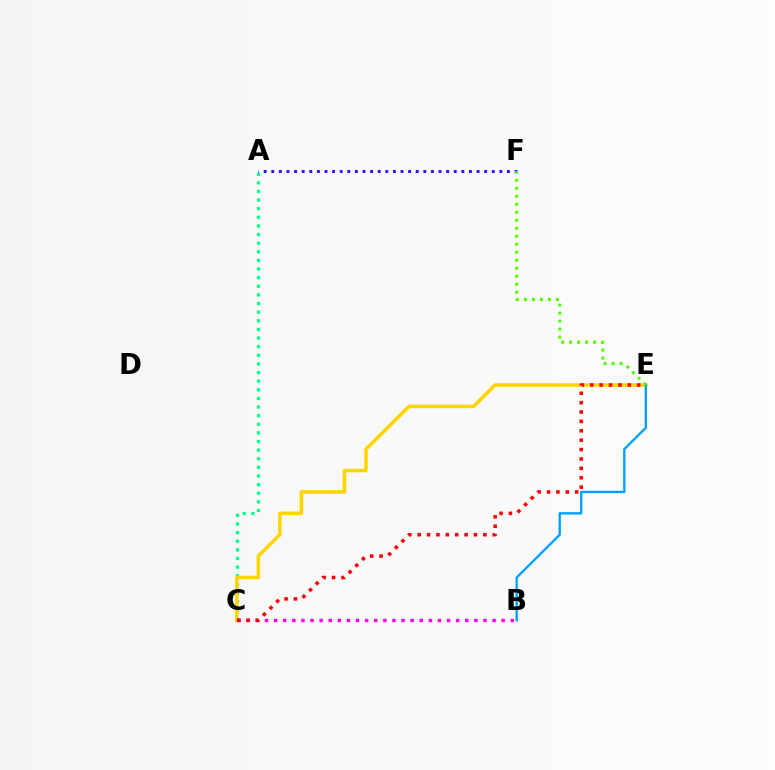{('A', 'C'): [{'color': '#00ff86', 'line_style': 'dotted', 'thickness': 2.34}], ('A', 'F'): [{'color': '#3700ff', 'line_style': 'dotted', 'thickness': 2.07}], ('C', 'E'): [{'color': '#ffd500', 'line_style': 'solid', 'thickness': 2.55}, {'color': '#ff0000', 'line_style': 'dotted', 'thickness': 2.55}], ('B', 'C'): [{'color': '#ff00ed', 'line_style': 'dotted', 'thickness': 2.47}], ('B', 'E'): [{'color': '#009eff', 'line_style': 'solid', 'thickness': 1.67}], ('E', 'F'): [{'color': '#4fff00', 'line_style': 'dotted', 'thickness': 2.17}]}